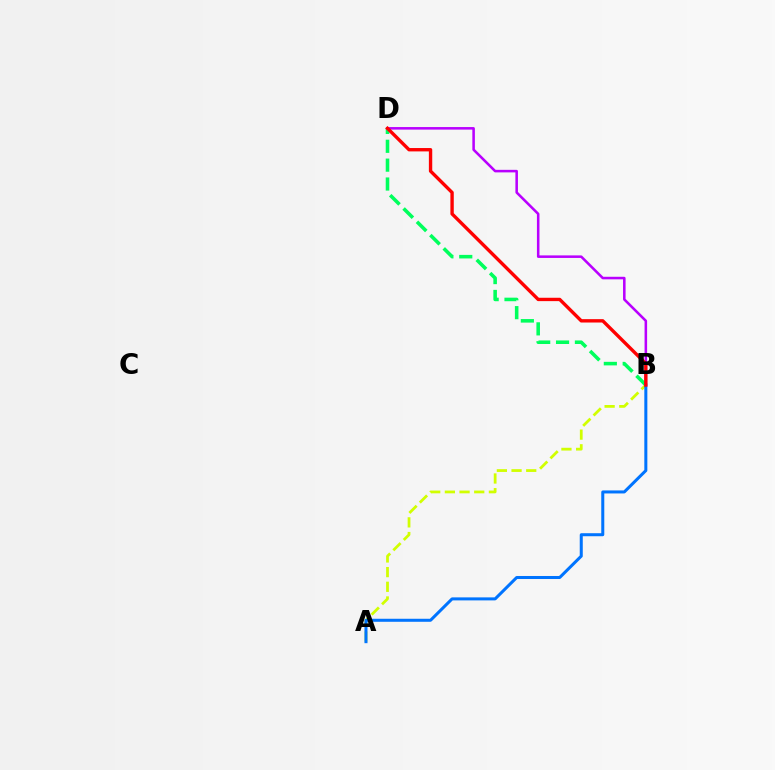{('B', 'D'): [{'color': '#00ff5c', 'line_style': 'dashed', 'thickness': 2.56}, {'color': '#b900ff', 'line_style': 'solid', 'thickness': 1.83}, {'color': '#ff0000', 'line_style': 'solid', 'thickness': 2.43}], ('A', 'B'): [{'color': '#d1ff00', 'line_style': 'dashed', 'thickness': 1.99}, {'color': '#0074ff', 'line_style': 'solid', 'thickness': 2.18}]}